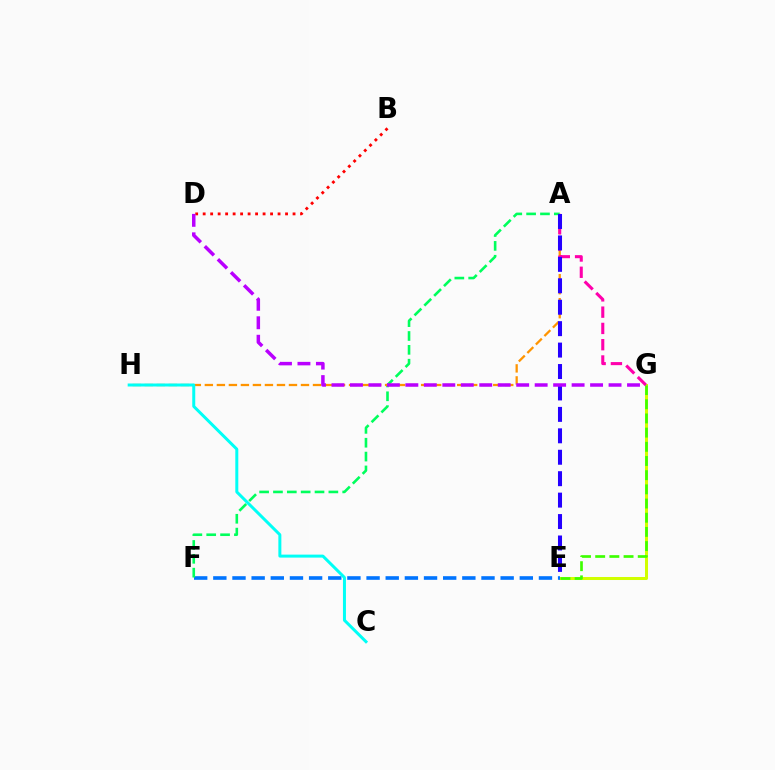{('E', 'G'): [{'color': '#d1ff00', 'line_style': 'solid', 'thickness': 2.17}, {'color': '#3dff00', 'line_style': 'dashed', 'thickness': 1.93}], ('E', 'F'): [{'color': '#0074ff', 'line_style': 'dashed', 'thickness': 2.6}], ('A', 'F'): [{'color': '#00ff5c', 'line_style': 'dashed', 'thickness': 1.88}], ('A', 'H'): [{'color': '#ff9400', 'line_style': 'dashed', 'thickness': 1.63}], ('C', 'H'): [{'color': '#00fff6', 'line_style': 'solid', 'thickness': 2.15}], ('A', 'G'): [{'color': '#ff00ac', 'line_style': 'dashed', 'thickness': 2.21}], ('A', 'E'): [{'color': '#2500ff', 'line_style': 'dashed', 'thickness': 2.91}], ('B', 'D'): [{'color': '#ff0000', 'line_style': 'dotted', 'thickness': 2.03}], ('D', 'G'): [{'color': '#b900ff', 'line_style': 'dashed', 'thickness': 2.51}]}